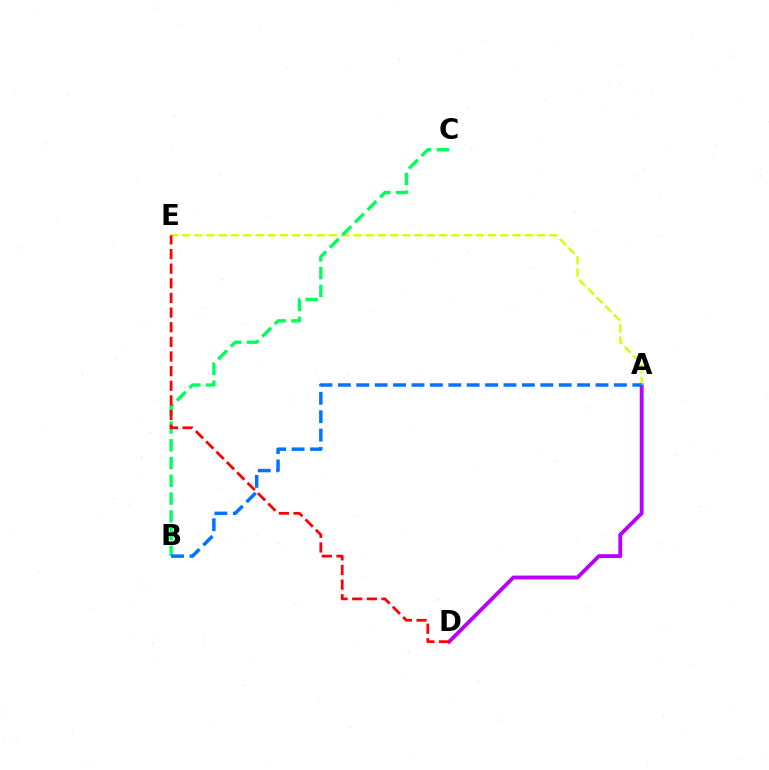{('A', 'D'): [{'color': '#b900ff', 'line_style': 'solid', 'thickness': 2.77}], ('A', 'E'): [{'color': '#d1ff00', 'line_style': 'dashed', 'thickness': 1.66}], ('B', 'C'): [{'color': '#00ff5c', 'line_style': 'dashed', 'thickness': 2.41}], ('D', 'E'): [{'color': '#ff0000', 'line_style': 'dashed', 'thickness': 1.99}], ('A', 'B'): [{'color': '#0074ff', 'line_style': 'dashed', 'thickness': 2.5}]}